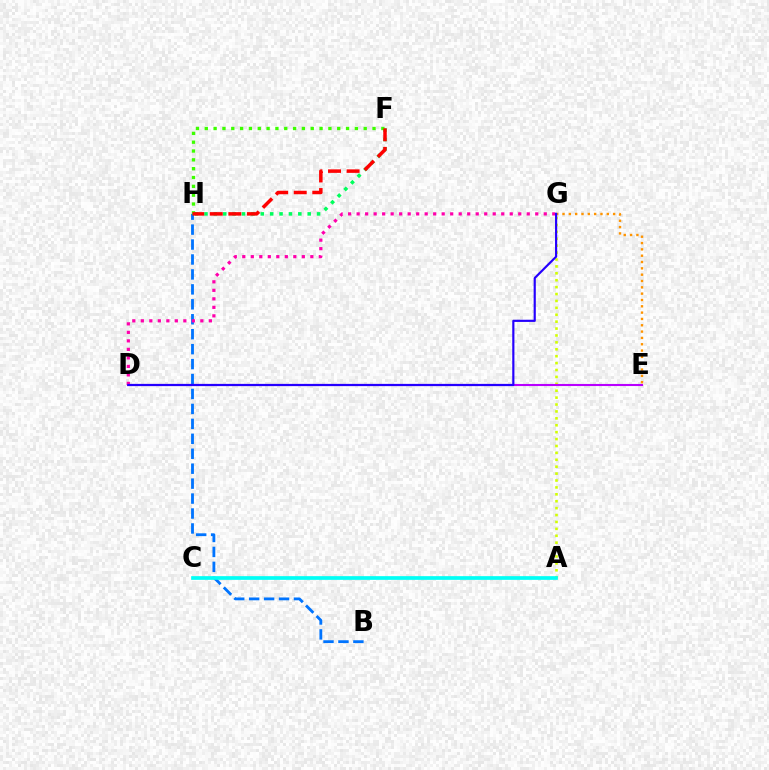{('F', 'H'): [{'color': '#00ff5c', 'line_style': 'dotted', 'thickness': 2.55}, {'color': '#3dff00', 'line_style': 'dotted', 'thickness': 2.4}, {'color': '#ff0000', 'line_style': 'dashed', 'thickness': 2.52}], ('A', 'G'): [{'color': '#d1ff00', 'line_style': 'dotted', 'thickness': 1.88}], ('B', 'H'): [{'color': '#0074ff', 'line_style': 'dashed', 'thickness': 2.03}], ('A', 'C'): [{'color': '#00fff6', 'line_style': 'solid', 'thickness': 2.66}], ('D', 'E'): [{'color': '#b900ff', 'line_style': 'solid', 'thickness': 1.51}], ('E', 'G'): [{'color': '#ff9400', 'line_style': 'dotted', 'thickness': 1.72}], ('D', 'G'): [{'color': '#ff00ac', 'line_style': 'dotted', 'thickness': 2.31}, {'color': '#2500ff', 'line_style': 'solid', 'thickness': 1.56}]}